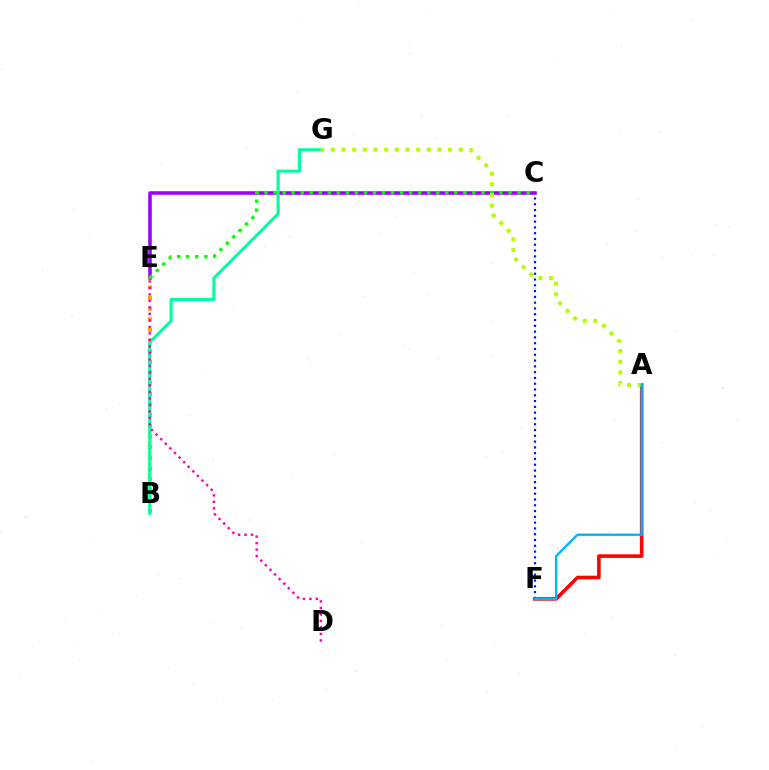{('C', 'E'): [{'color': '#9b00ff', 'line_style': 'solid', 'thickness': 2.56}, {'color': '#08ff00', 'line_style': 'dotted', 'thickness': 2.45}], ('B', 'E'): [{'color': '#ffa500', 'line_style': 'dotted', 'thickness': 2.89}], ('C', 'F'): [{'color': '#0010ff', 'line_style': 'dotted', 'thickness': 1.57}], ('B', 'G'): [{'color': '#00ff9d', 'line_style': 'solid', 'thickness': 2.19}], ('A', 'F'): [{'color': '#ff0000', 'line_style': 'solid', 'thickness': 2.58}, {'color': '#00b5ff', 'line_style': 'solid', 'thickness': 1.72}], ('A', 'G'): [{'color': '#b3ff00', 'line_style': 'dotted', 'thickness': 2.89}], ('D', 'E'): [{'color': '#ff00bd', 'line_style': 'dotted', 'thickness': 1.77}]}